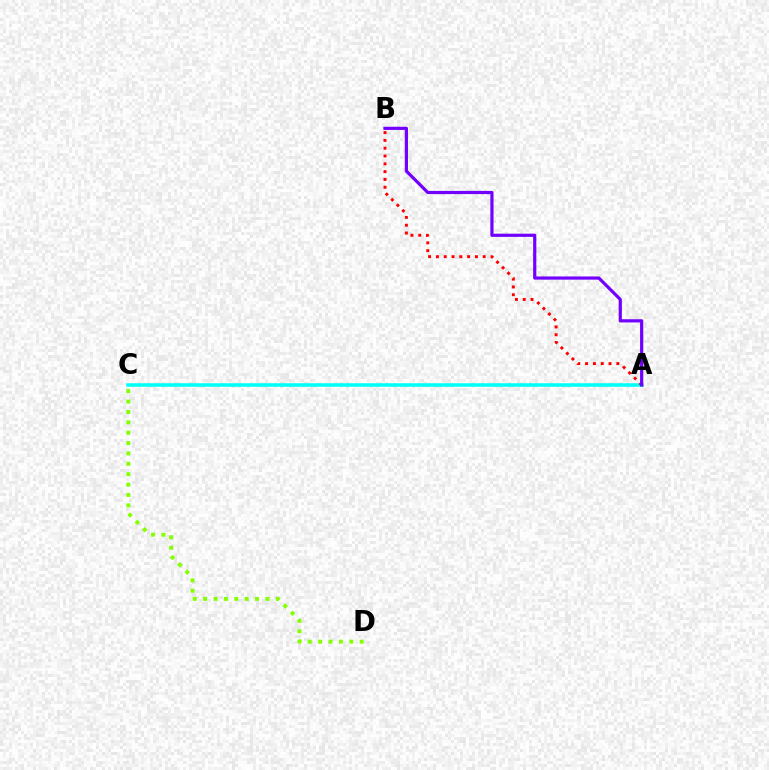{('A', 'C'): [{'color': '#00fff6', 'line_style': 'solid', 'thickness': 2.55}], ('C', 'D'): [{'color': '#84ff00', 'line_style': 'dotted', 'thickness': 2.82}], ('A', 'B'): [{'color': '#ff0000', 'line_style': 'dotted', 'thickness': 2.12}, {'color': '#7200ff', 'line_style': 'solid', 'thickness': 2.3}]}